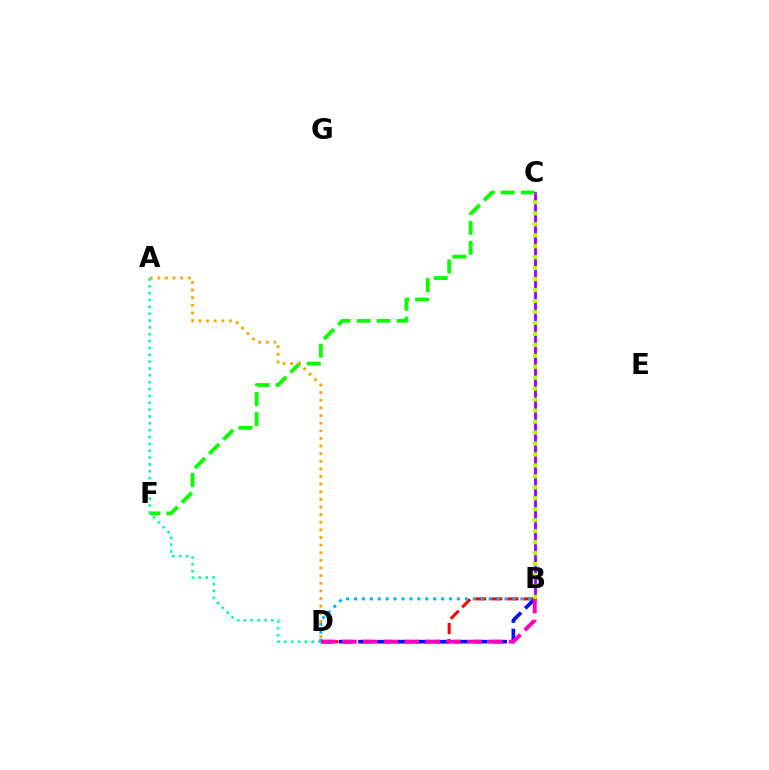{('B', 'D'): [{'color': '#ff0000', 'line_style': 'dashed', 'thickness': 2.2}, {'color': '#0010ff', 'line_style': 'dashed', 'thickness': 2.63}, {'color': '#00b5ff', 'line_style': 'dotted', 'thickness': 2.15}, {'color': '#ff00bd', 'line_style': 'dashed', 'thickness': 2.83}], ('C', 'F'): [{'color': '#08ff00', 'line_style': 'dashed', 'thickness': 2.72}], ('A', 'D'): [{'color': '#ffa500', 'line_style': 'dotted', 'thickness': 2.07}, {'color': '#00ff9d', 'line_style': 'dotted', 'thickness': 1.86}], ('B', 'C'): [{'color': '#9b00ff', 'line_style': 'solid', 'thickness': 2.04}, {'color': '#b3ff00', 'line_style': 'dotted', 'thickness': 2.98}]}